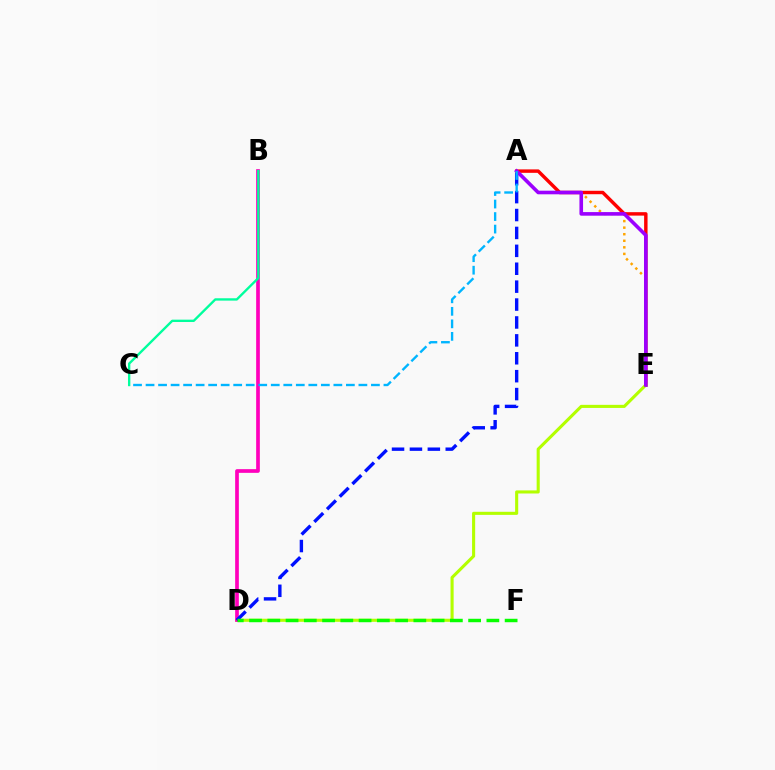{('A', 'E'): [{'color': '#ff0000', 'line_style': 'solid', 'thickness': 2.48}, {'color': '#ffa500', 'line_style': 'dotted', 'thickness': 1.78}, {'color': '#9b00ff', 'line_style': 'solid', 'thickness': 2.6}], ('D', 'E'): [{'color': '#b3ff00', 'line_style': 'solid', 'thickness': 2.22}], ('B', 'D'): [{'color': '#ff00bd', 'line_style': 'solid', 'thickness': 2.66}], ('A', 'D'): [{'color': '#0010ff', 'line_style': 'dashed', 'thickness': 2.43}], ('D', 'F'): [{'color': '#08ff00', 'line_style': 'dashed', 'thickness': 2.48}], ('A', 'C'): [{'color': '#00b5ff', 'line_style': 'dashed', 'thickness': 1.7}], ('B', 'C'): [{'color': '#00ff9d', 'line_style': 'solid', 'thickness': 1.7}]}